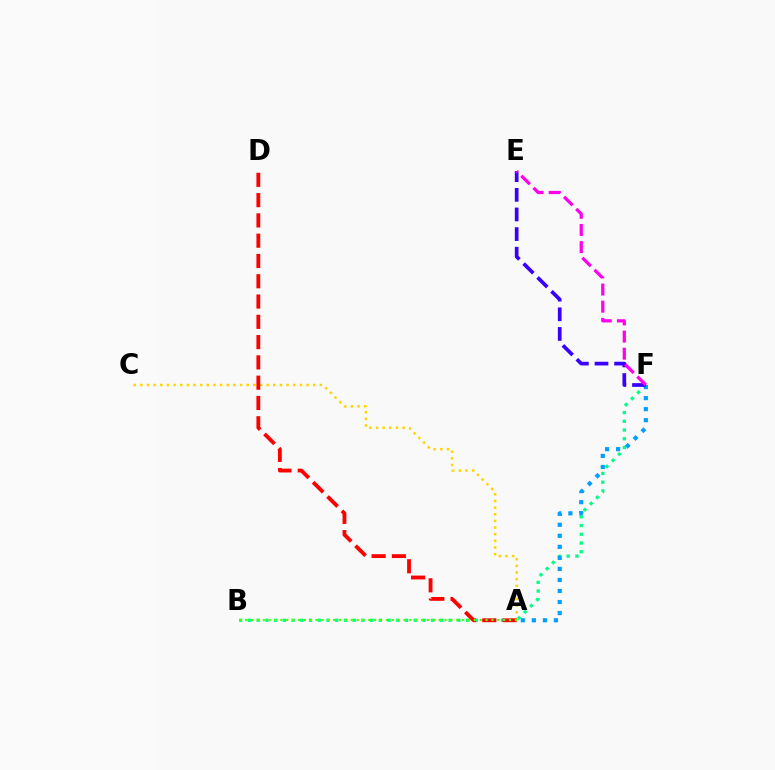{('B', 'F'): [{'color': '#00ff86', 'line_style': 'dotted', 'thickness': 2.37}], ('A', 'F'): [{'color': '#009eff', 'line_style': 'dotted', 'thickness': 3.0}], ('A', 'C'): [{'color': '#ffd500', 'line_style': 'dotted', 'thickness': 1.81}], ('A', 'D'): [{'color': '#ff0000', 'line_style': 'dashed', 'thickness': 2.76}], ('E', 'F'): [{'color': '#3700ff', 'line_style': 'dashed', 'thickness': 2.67}, {'color': '#ff00ed', 'line_style': 'dashed', 'thickness': 2.33}], ('A', 'B'): [{'color': '#4fff00', 'line_style': 'dotted', 'thickness': 1.59}]}